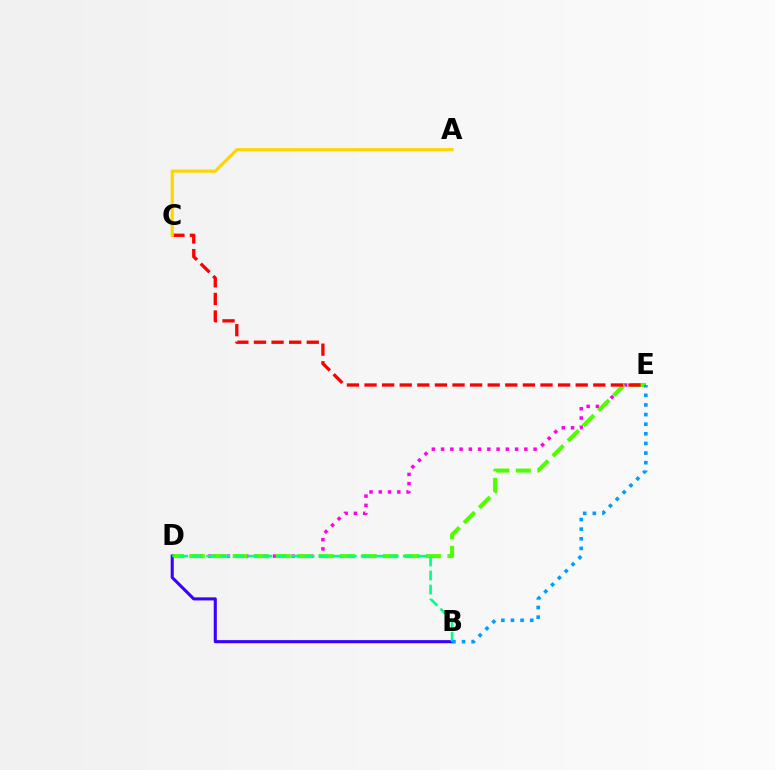{('D', 'E'): [{'color': '#ff00ed', 'line_style': 'dotted', 'thickness': 2.51}, {'color': '#4fff00', 'line_style': 'dashed', 'thickness': 2.92}], ('B', 'D'): [{'color': '#3700ff', 'line_style': 'solid', 'thickness': 2.21}, {'color': '#00ff86', 'line_style': 'dashed', 'thickness': 1.91}], ('C', 'E'): [{'color': '#ff0000', 'line_style': 'dashed', 'thickness': 2.39}], ('B', 'E'): [{'color': '#009eff', 'line_style': 'dotted', 'thickness': 2.62}], ('A', 'C'): [{'color': '#ffd500', 'line_style': 'solid', 'thickness': 2.28}]}